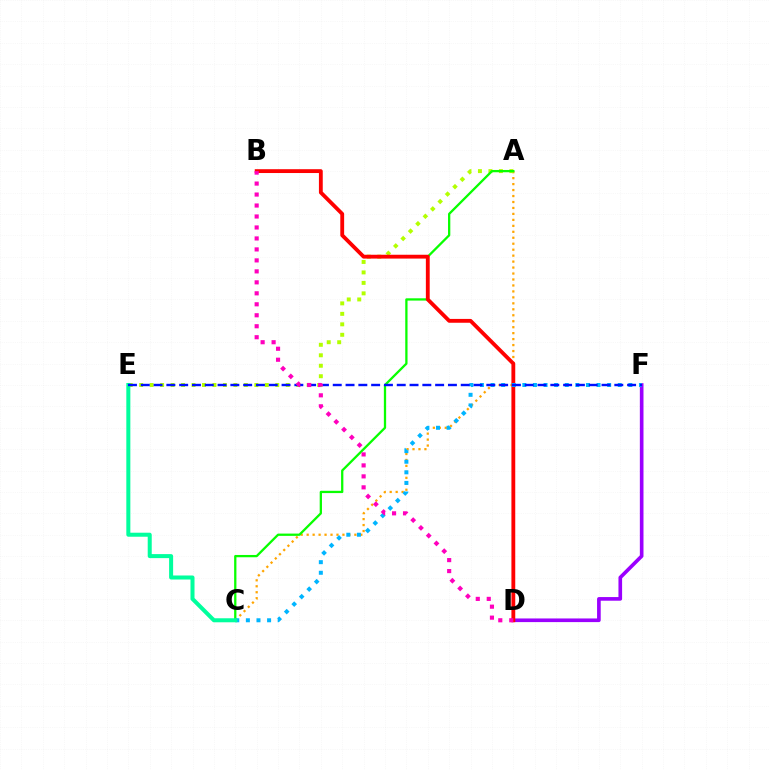{('D', 'F'): [{'color': '#9b00ff', 'line_style': 'solid', 'thickness': 2.62}], ('A', 'C'): [{'color': '#ffa500', 'line_style': 'dotted', 'thickness': 1.62}, {'color': '#08ff00', 'line_style': 'solid', 'thickness': 1.64}], ('A', 'E'): [{'color': '#b3ff00', 'line_style': 'dotted', 'thickness': 2.84}], ('B', 'D'): [{'color': '#ff0000', 'line_style': 'solid', 'thickness': 2.76}, {'color': '#ff00bd', 'line_style': 'dotted', 'thickness': 2.98}], ('C', 'F'): [{'color': '#00b5ff', 'line_style': 'dotted', 'thickness': 2.88}], ('C', 'E'): [{'color': '#00ff9d', 'line_style': 'solid', 'thickness': 2.89}], ('E', 'F'): [{'color': '#0010ff', 'line_style': 'dashed', 'thickness': 1.74}]}